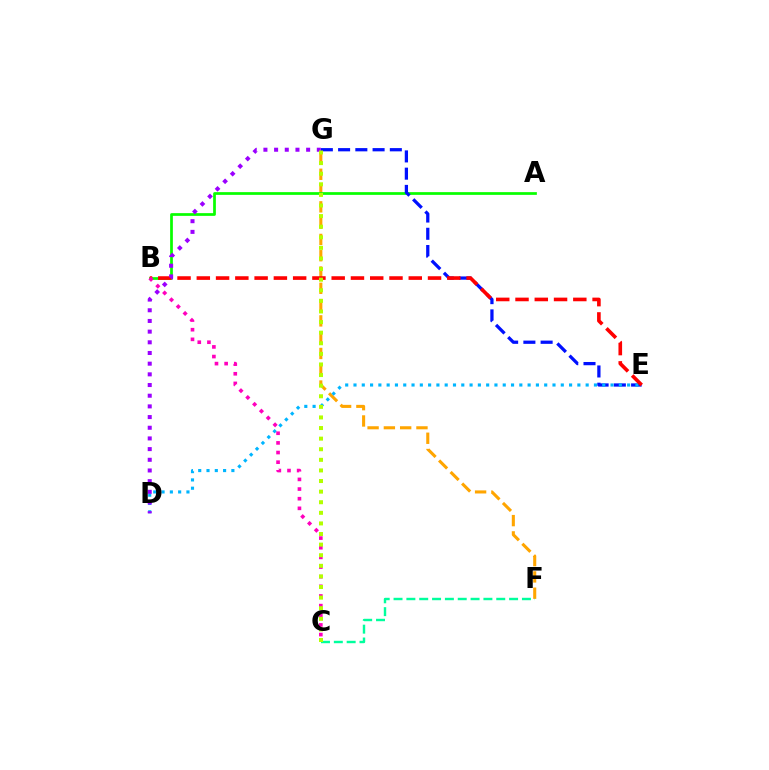{('F', 'G'): [{'color': '#ffa500', 'line_style': 'dashed', 'thickness': 2.21}], ('A', 'B'): [{'color': '#08ff00', 'line_style': 'solid', 'thickness': 1.96}], ('E', 'G'): [{'color': '#0010ff', 'line_style': 'dashed', 'thickness': 2.34}], ('D', 'E'): [{'color': '#00b5ff', 'line_style': 'dotted', 'thickness': 2.25}], ('C', 'F'): [{'color': '#00ff9d', 'line_style': 'dashed', 'thickness': 1.74}], ('B', 'E'): [{'color': '#ff0000', 'line_style': 'dashed', 'thickness': 2.62}], ('D', 'G'): [{'color': '#9b00ff', 'line_style': 'dotted', 'thickness': 2.9}], ('B', 'C'): [{'color': '#ff00bd', 'line_style': 'dotted', 'thickness': 2.62}], ('C', 'G'): [{'color': '#b3ff00', 'line_style': 'dotted', 'thickness': 2.88}]}